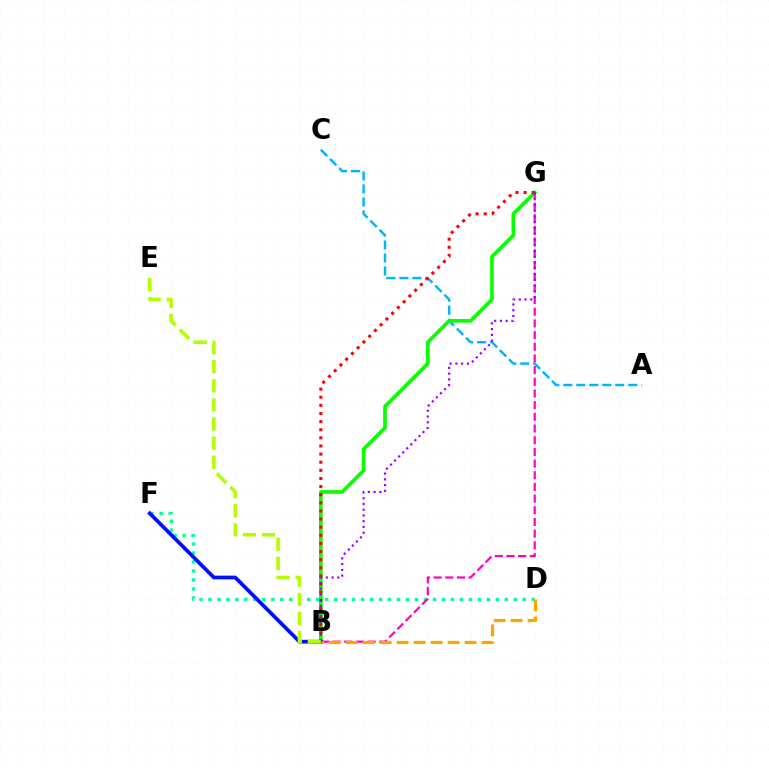{('A', 'C'): [{'color': '#00b5ff', 'line_style': 'dashed', 'thickness': 1.76}], ('B', 'G'): [{'color': '#08ff00', 'line_style': 'solid', 'thickness': 2.62}, {'color': '#ff0000', 'line_style': 'dotted', 'thickness': 2.21}, {'color': '#ff00bd', 'line_style': 'dashed', 'thickness': 1.59}, {'color': '#9b00ff', 'line_style': 'dotted', 'thickness': 1.56}], ('D', 'F'): [{'color': '#00ff9d', 'line_style': 'dotted', 'thickness': 2.44}], ('B', 'F'): [{'color': '#0010ff', 'line_style': 'solid', 'thickness': 2.68}], ('B', 'D'): [{'color': '#ffa500', 'line_style': 'dashed', 'thickness': 2.31}], ('B', 'E'): [{'color': '#b3ff00', 'line_style': 'dashed', 'thickness': 2.59}]}